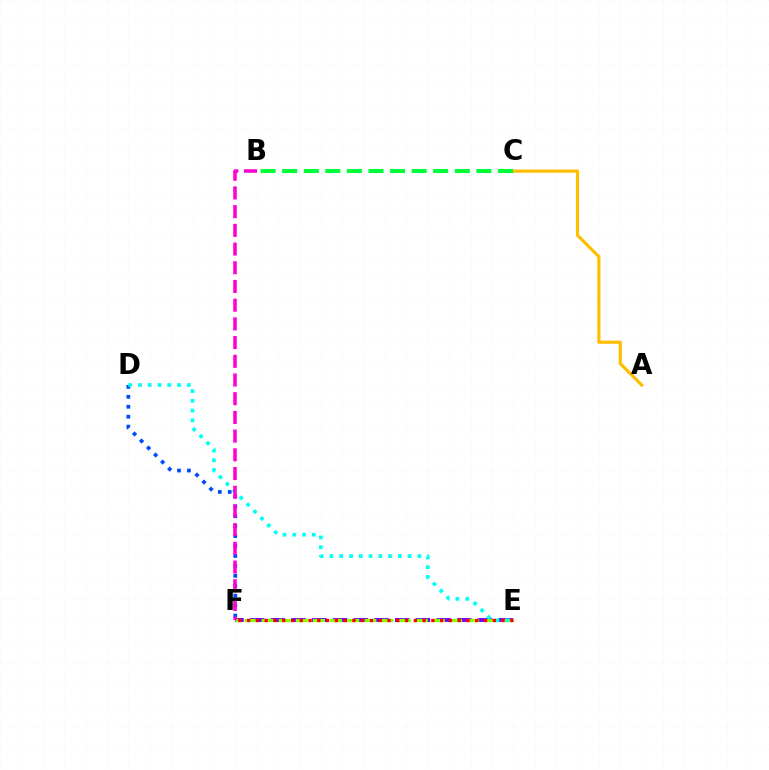{('A', 'C'): [{'color': '#ffbd00', 'line_style': 'solid', 'thickness': 2.27}], ('E', 'F'): [{'color': '#7200ff', 'line_style': 'dashed', 'thickness': 2.81}, {'color': '#84ff00', 'line_style': 'dashed', 'thickness': 2.33}, {'color': '#ff0000', 'line_style': 'dotted', 'thickness': 2.38}], ('D', 'F'): [{'color': '#004bff', 'line_style': 'dotted', 'thickness': 2.7}], ('B', 'C'): [{'color': '#00ff39', 'line_style': 'dashed', 'thickness': 2.93}], ('D', 'E'): [{'color': '#00fff6', 'line_style': 'dotted', 'thickness': 2.65}], ('B', 'F'): [{'color': '#ff00cf', 'line_style': 'dashed', 'thickness': 2.54}]}